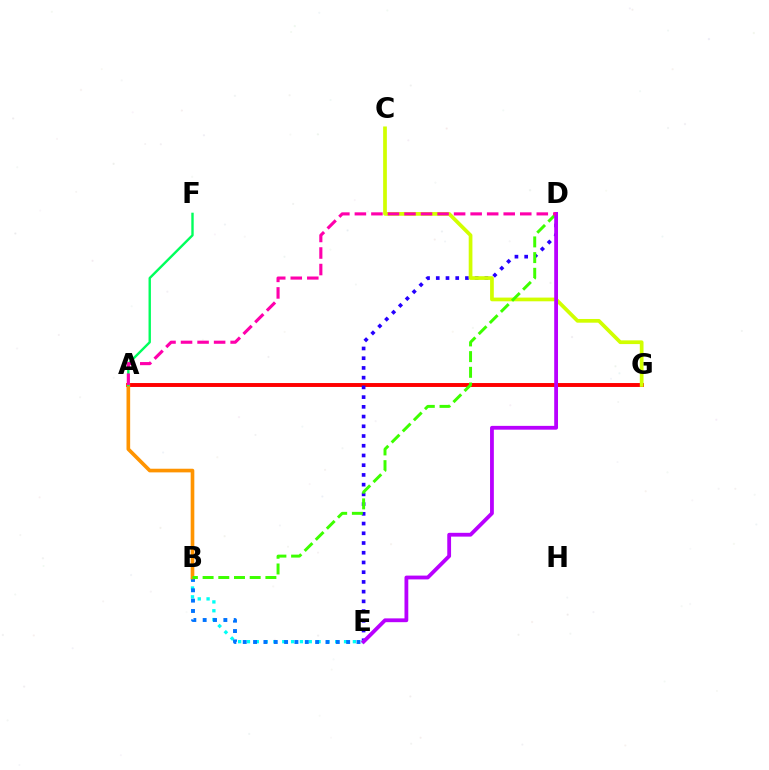{('A', 'G'): [{'color': '#ff0000', 'line_style': 'solid', 'thickness': 2.82}], ('D', 'E'): [{'color': '#2500ff', 'line_style': 'dotted', 'thickness': 2.64}, {'color': '#b900ff', 'line_style': 'solid', 'thickness': 2.74}], ('B', 'E'): [{'color': '#00fff6', 'line_style': 'dotted', 'thickness': 2.4}, {'color': '#0074ff', 'line_style': 'dotted', 'thickness': 2.81}], ('C', 'G'): [{'color': '#d1ff00', 'line_style': 'solid', 'thickness': 2.67}], ('A', 'B'): [{'color': '#ff9400', 'line_style': 'solid', 'thickness': 2.63}], ('B', 'D'): [{'color': '#3dff00', 'line_style': 'dashed', 'thickness': 2.13}], ('A', 'F'): [{'color': '#00ff5c', 'line_style': 'solid', 'thickness': 1.72}], ('A', 'D'): [{'color': '#ff00ac', 'line_style': 'dashed', 'thickness': 2.25}]}